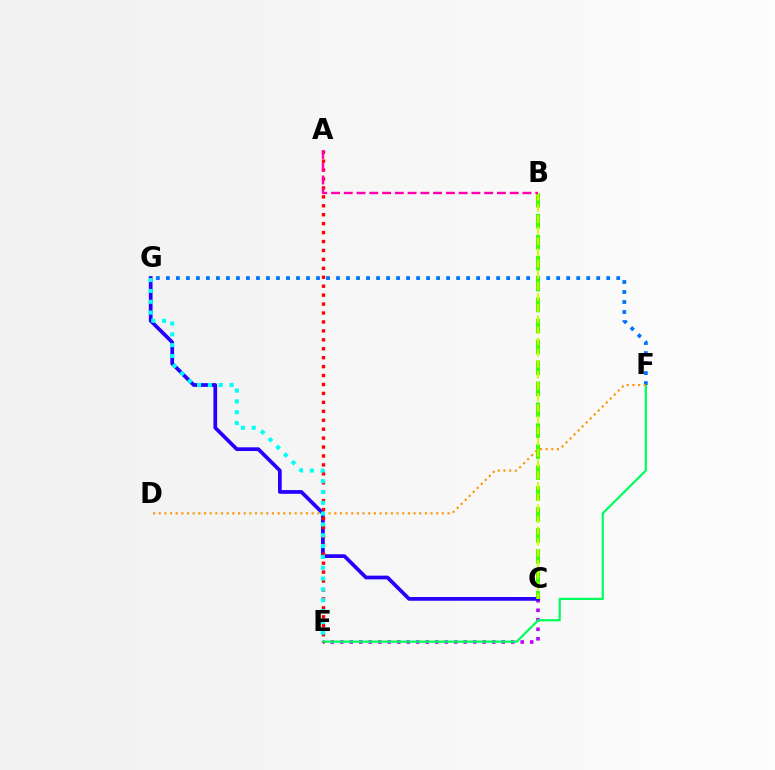{('C', 'E'): [{'color': '#b900ff', 'line_style': 'dotted', 'thickness': 2.58}], ('E', 'F'): [{'color': '#00ff5c', 'line_style': 'solid', 'thickness': 1.61}], ('C', 'G'): [{'color': '#2500ff', 'line_style': 'solid', 'thickness': 2.68}], ('F', 'G'): [{'color': '#0074ff', 'line_style': 'dotted', 'thickness': 2.72}], ('D', 'F'): [{'color': '#ff9400', 'line_style': 'dotted', 'thickness': 1.54}], ('A', 'E'): [{'color': '#ff0000', 'line_style': 'dotted', 'thickness': 2.43}], ('E', 'G'): [{'color': '#00fff6', 'line_style': 'dotted', 'thickness': 2.94}], ('B', 'C'): [{'color': '#3dff00', 'line_style': 'dashed', 'thickness': 2.84}, {'color': '#d1ff00', 'line_style': 'dashed', 'thickness': 1.51}], ('A', 'B'): [{'color': '#ff00ac', 'line_style': 'dashed', 'thickness': 1.73}]}